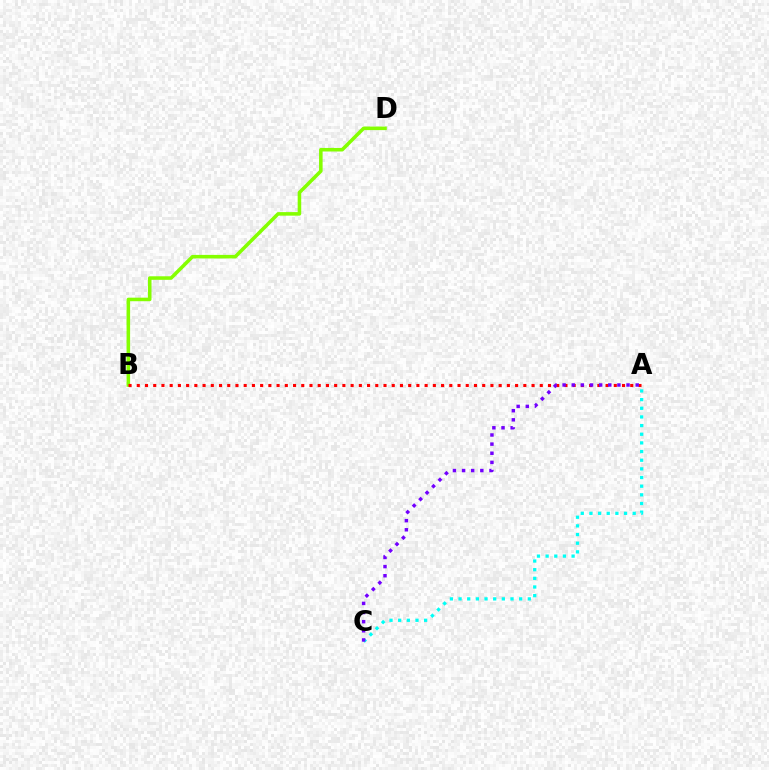{('A', 'C'): [{'color': '#00fff6', 'line_style': 'dotted', 'thickness': 2.35}, {'color': '#7200ff', 'line_style': 'dotted', 'thickness': 2.48}], ('B', 'D'): [{'color': '#84ff00', 'line_style': 'solid', 'thickness': 2.55}], ('A', 'B'): [{'color': '#ff0000', 'line_style': 'dotted', 'thickness': 2.23}]}